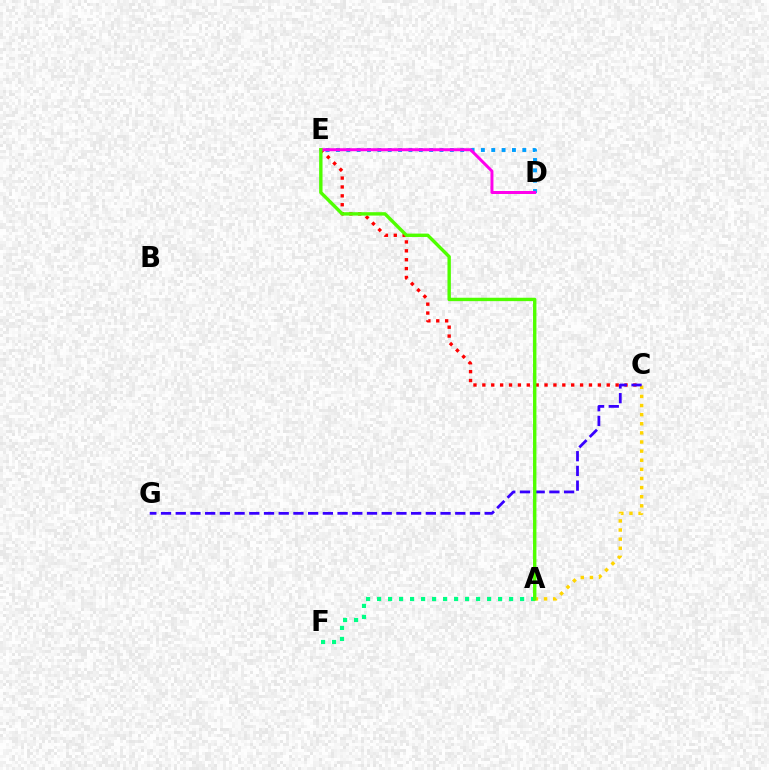{('A', 'C'): [{'color': '#ffd500', 'line_style': 'dotted', 'thickness': 2.48}], ('A', 'F'): [{'color': '#00ff86', 'line_style': 'dotted', 'thickness': 2.99}], ('D', 'E'): [{'color': '#009eff', 'line_style': 'dotted', 'thickness': 2.81}, {'color': '#ff00ed', 'line_style': 'solid', 'thickness': 2.15}], ('C', 'E'): [{'color': '#ff0000', 'line_style': 'dotted', 'thickness': 2.41}], ('C', 'G'): [{'color': '#3700ff', 'line_style': 'dashed', 'thickness': 2.0}], ('A', 'E'): [{'color': '#4fff00', 'line_style': 'solid', 'thickness': 2.44}]}